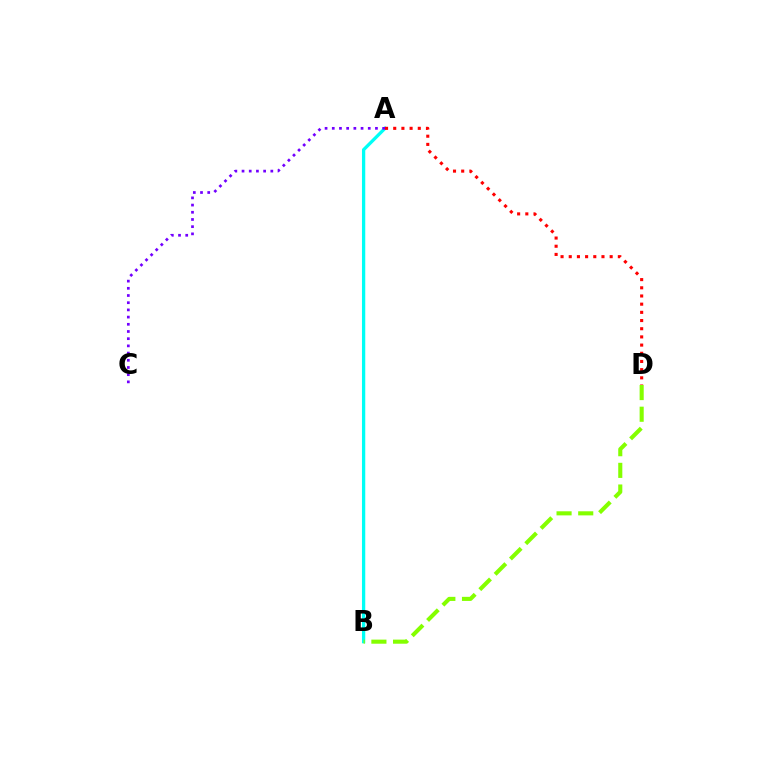{('A', 'B'): [{'color': '#00fff6', 'line_style': 'solid', 'thickness': 2.37}], ('A', 'C'): [{'color': '#7200ff', 'line_style': 'dotted', 'thickness': 1.96}], ('A', 'D'): [{'color': '#ff0000', 'line_style': 'dotted', 'thickness': 2.22}], ('B', 'D'): [{'color': '#84ff00', 'line_style': 'dashed', 'thickness': 2.94}]}